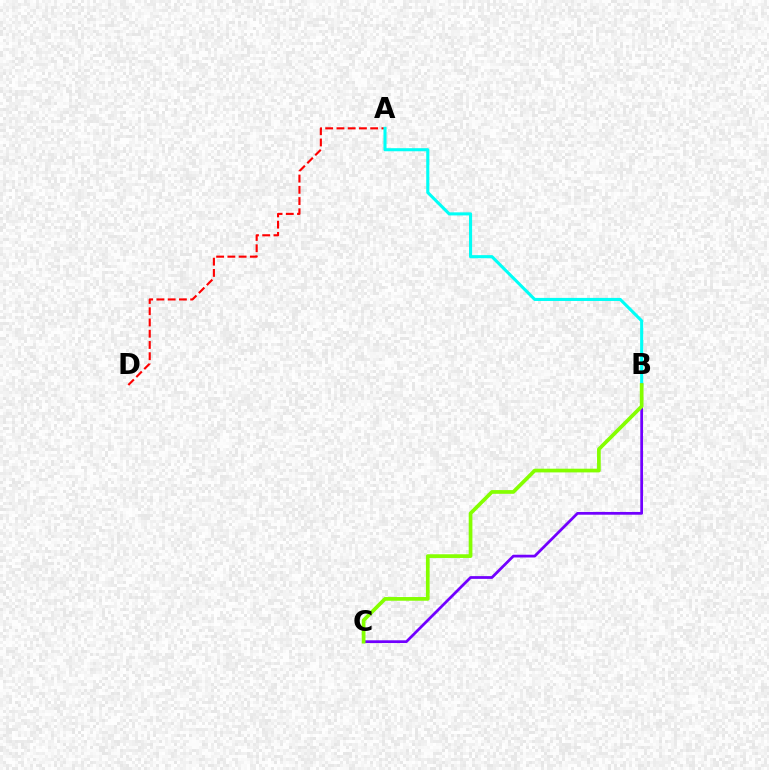{('A', 'D'): [{'color': '#ff0000', 'line_style': 'dashed', 'thickness': 1.53}], ('A', 'B'): [{'color': '#00fff6', 'line_style': 'solid', 'thickness': 2.22}], ('B', 'C'): [{'color': '#7200ff', 'line_style': 'solid', 'thickness': 1.98}, {'color': '#84ff00', 'line_style': 'solid', 'thickness': 2.67}]}